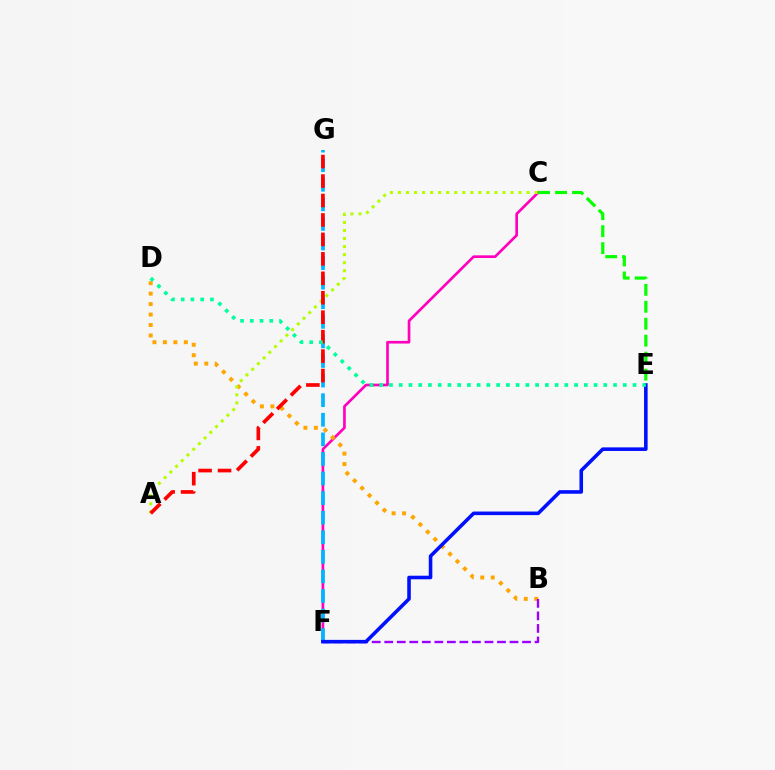{('C', 'F'): [{'color': '#ff00bd', 'line_style': 'solid', 'thickness': 1.92}], ('C', 'E'): [{'color': '#08ff00', 'line_style': 'dashed', 'thickness': 2.3}], ('B', 'D'): [{'color': '#ffa500', 'line_style': 'dotted', 'thickness': 2.84}], ('A', 'C'): [{'color': '#b3ff00', 'line_style': 'dotted', 'thickness': 2.19}], ('B', 'F'): [{'color': '#9b00ff', 'line_style': 'dashed', 'thickness': 1.7}], ('F', 'G'): [{'color': '#00b5ff', 'line_style': 'dashed', 'thickness': 2.66}], ('A', 'G'): [{'color': '#ff0000', 'line_style': 'dashed', 'thickness': 2.64}], ('E', 'F'): [{'color': '#0010ff', 'line_style': 'solid', 'thickness': 2.58}], ('D', 'E'): [{'color': '#00ff9d', 'line_style': 'dotted', 'thickness': 2.65}]}